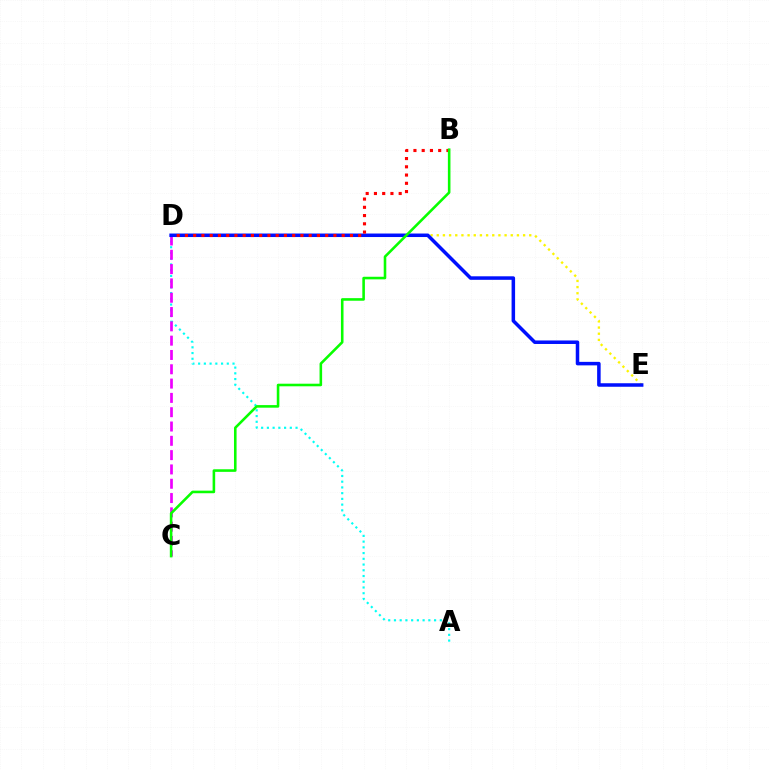{('D', 'E'): [{'color': '#fcf500', 'line_style': 'dotted', 'thickness': 1.68}, {'color': '#0010ff', 'line_style': 'solid', 'thickness': 2.53}], ('A', 'D'): [{'color': '#00fff6', 'line_style': 'dotted', 'thickness': 1.56}], ('C', 'D'): [{'color': '#ee00ff', 'line_style': 'dashed', 'thickness': 1.94}], ('B', 'D'): [{'color': '#ff0000', 'line_style': 'dotted', 'thickness': 2.24}], ('B', 'C'): [{'color': '#08ff00', 'line_style': 'solid', 'thickness': 1.86}]}